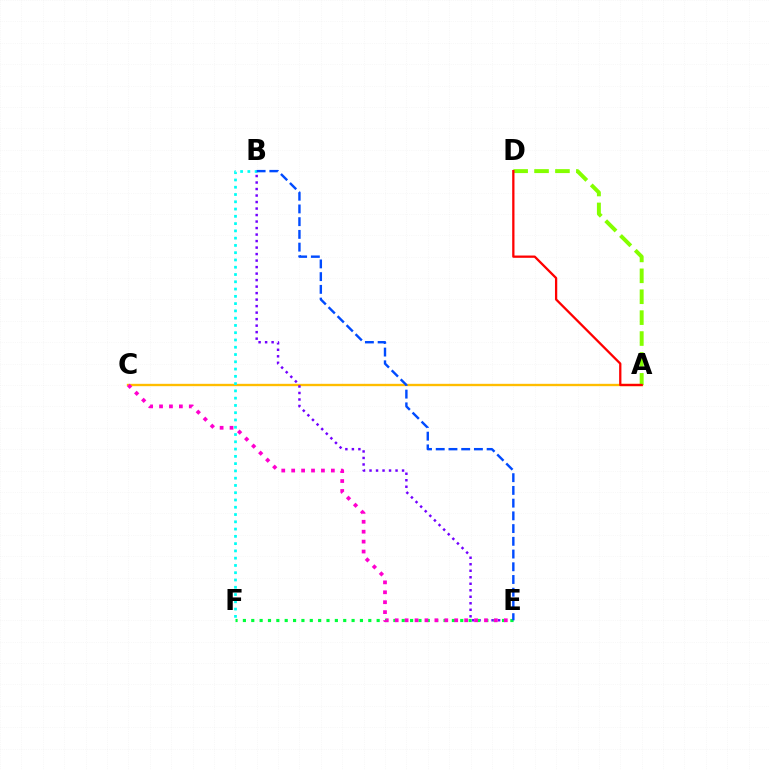{('A', 'C'): [{'color': '#ffbd00', 'line_style': 'solid', 'thickness': 1.7}], ('B', 'E'): [{'color': '#7200ff', 'line_style': 'dotted', 'thickness': 1.77}, {'color': '#004bff', 'line_style': 'dashed', 'thickness': 1.73}], ('A', 'D'): [{'color': '#84ff00', 'line_style': 'dashed', 'thickness': 2.84}, {'color': '#ff0000', 'line_style': 'solid', 'thickness': 1.65}], ('B', 'F'): [{'color': '#00fff6', 'line_style': 'dotted', 'thickness': 1.98}], ('E', 'F'): [{'color': '#00ff39', 'line_style': 'dotted', 'thickness': 2.27}], ('C', 'E'): [{'color': '#ff00cf', 'line_style': 'dotted', 'thickness': 2.7}]}